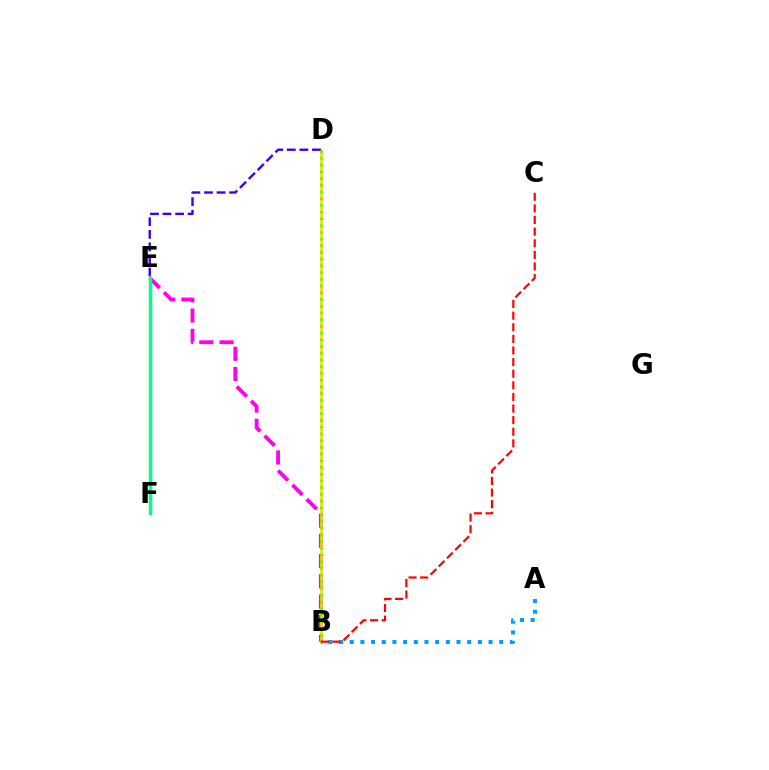{('B', 'E'): [{'color': '#ff00ed', 'line_style': 'dashed', 'thickness': 2.75}], ('B', 'D'): [{'color': '#ffd500', 'line_style': 'solid', 'thickness': 1.87}, {'color': '#4fff00', 'line_style': 'dotted', 'thickness': 1.83}], ('D', 'E'): [{'color': '#3700ff', 'line_style': 'dashed', 'thickness': 1.71}], ('E', 'F'): [{'color': '#00ff86', 'line_style': 'solid', 'thickness': 2.49}], ('A', 'B'): [{'color': '#009eff', 'line_style': 'dotted', 'thickness': 2.9}], ('B', 'C'): [{'color': '#ff0000', 'line_style': 'dashed', 'thickness': 1.58}]}